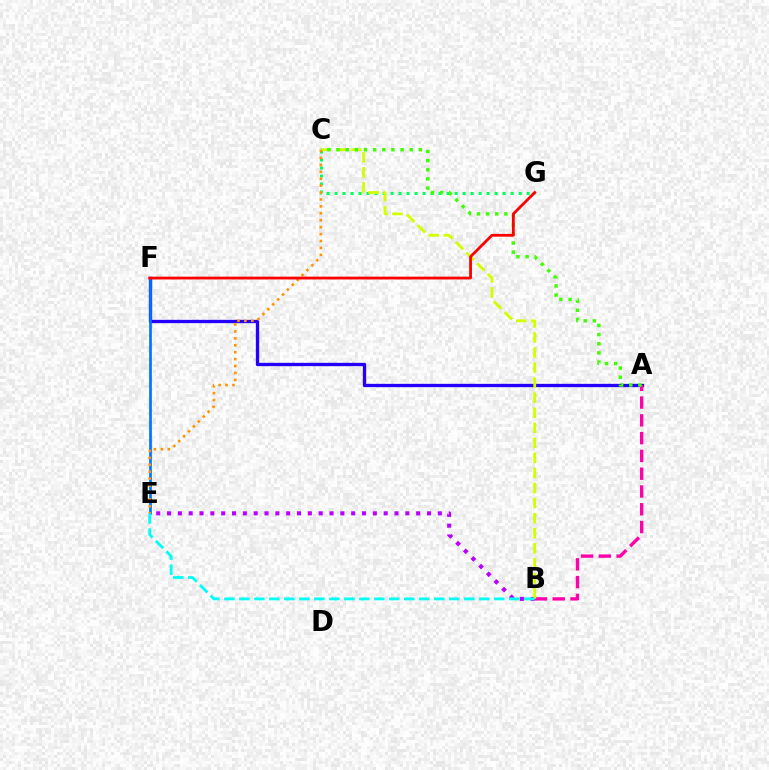{('A', 'F'): [{'color': '#2500ff', 'line_style': 'solid', 'thickness': 2.4}], ('C', 'G'): [{'color': '#00ff5c', 'line_style': 'dotted', 'thickness': 2.17}], ('E', 'F'): [{'color': '#0074ff', 'line_style': 'solid', 'thickness': 1.94}], ('B', 'E'): [{'color': '#b900ff', 'line_style': 'dotted', 'thickness': 2.94}, {'color': '#00fff6', 'line_style': 'dashed', 'thickness': 2.04}], ('A', 'B'): [{'color': '#ff00ac', 'line_style': 'dashed', 'thickness': 2.42}], ('B', 'C'): [{'color': '#d1ff00', 'line_style': 'dashed', 'thickness': 2.05}], ('A', 'C'): [{'color': '#3dff00', 'line_style': 'dotted', 'thickness': 2.48}], ('C', 'E'): [{'color': '#ff9400', 'line_style': 'dotted', 'thickness': 1.88}], ('F', 'G'): [{'color': '#ff0000', 'line_style': 'solid', 'thickness': 2.01}]}